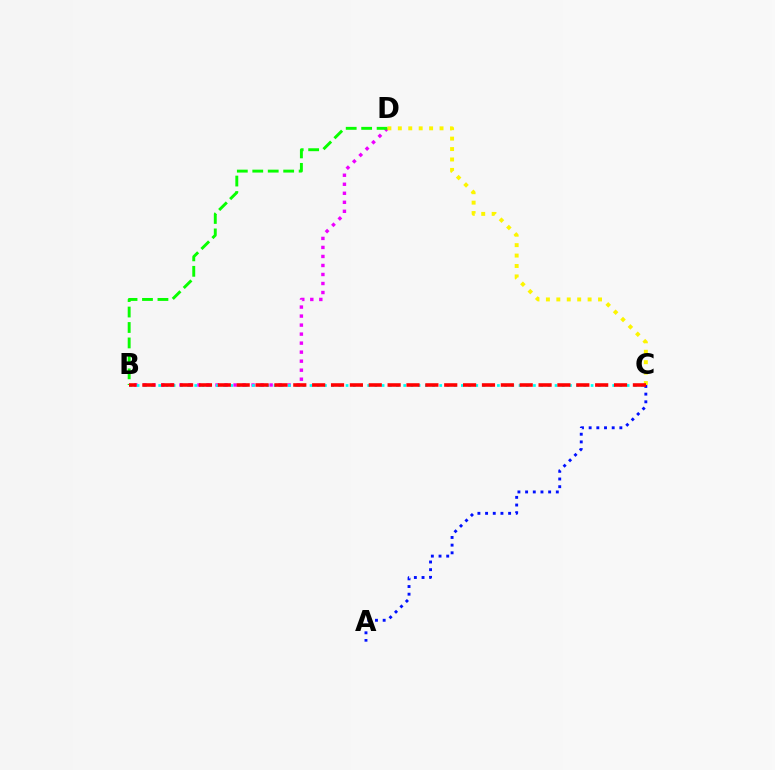{('A', 'C'): [{'color': '#0010ff', 'line_style': 'dotted', 'thickness': 2.09}], ('B', 'D'): [{'color': '#ee00ff', 'line_style': 'dotted', 'thickness': 2.45}, {'color': '#08ff00', 'line_style': 'dashed', 'thickness': 2.1}], ('B', 'C'): [{'color': '#00fff6', 'line_style': 'dotted', 'thickness': 1.96}, {'color': '#ff0000', 'line_style': 'dashed', 'thickness': 2.56}], ('C', 'D'): [{'color': '#fcf500', 'line_style': 'dotted', 'thickness': 2.83}]}